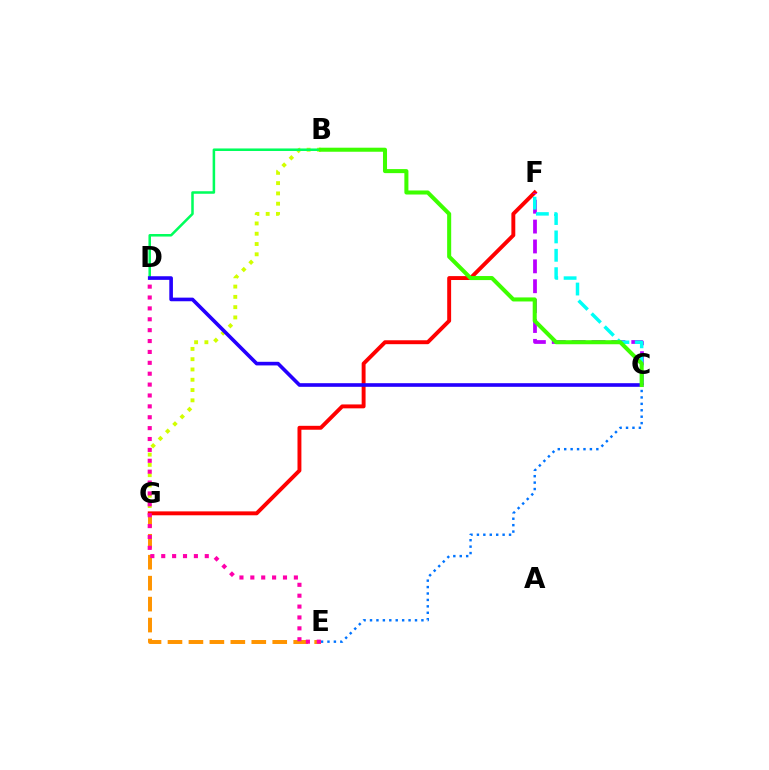{('E', 'G'): [{'color': '#ff9400', 'line_style': 'dashed', 'thickness': 2.85}], ('F', 'G'): [{'color': '#ff0000', 'line_style': 'solid', 'thickness': 2.82}], ('C', 'F'): [{'color': '#b900ff', 'line_style': 'dashed', 'thickness': 2.7}, {'color': '#00fff6', 'line_style': 'dashed', 'thickness': 2.5}], ('B', 'G'): [{'color': '#d1ff00', 'line_style': 'dotted', 'thickness': 2.79}], ('C', 'E'): [{'color': '#0074ff', 'line_style': 'dotted', 'thickness': 1.75}], ('B', 'D'): [{'color': '#00ff5c', 'line_style': 'solid', 'thickness': 1.83}], ('C', 'D'): [{'color': '#2500ff', 'line_style': 'solid', 'thickness': 2.61}], ('D', 'E'): [{'color': '#ff00ac', 'line_style': 'dotted', 'thickness': 2.96}], ('B', 'C'): [{'color': '#3dff00', 'line_style': 'solid', 'thickness': 2.91}]}